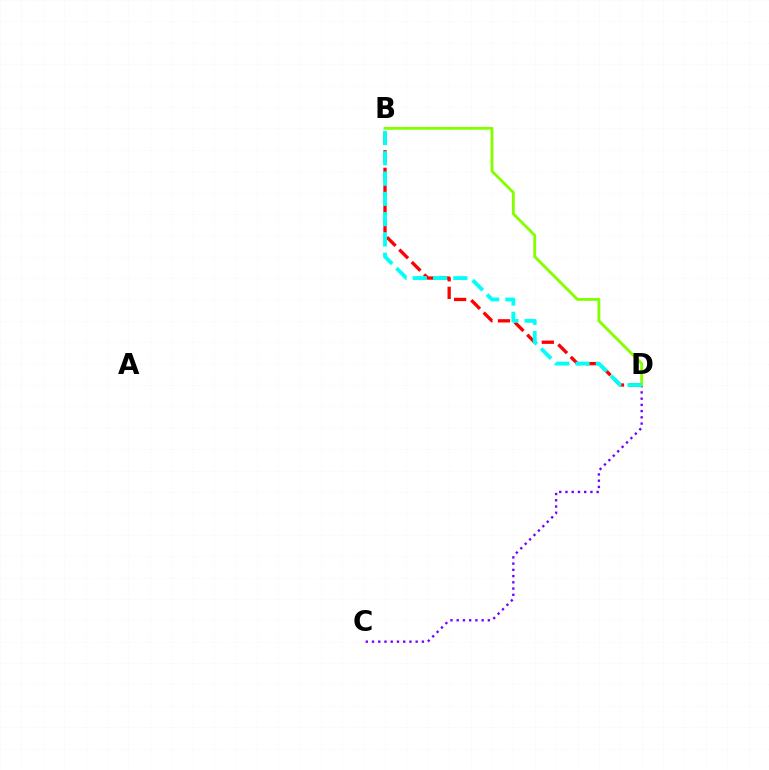{('C', 'D'): [{'color': '#7200ff', 'line_style': 'dotted', 'thickness': 1.69}], ('B', 'D'): [{'color': '#ff0000', 'line_style': 'dashed', 'thickness': 2.39}, {'color': '#84ff00', 'line_style': 'solid', 'thickness': 2.05}, {'color': '#00fff6', 'line_style': 'dashed', 'thickness': 2.76}]}